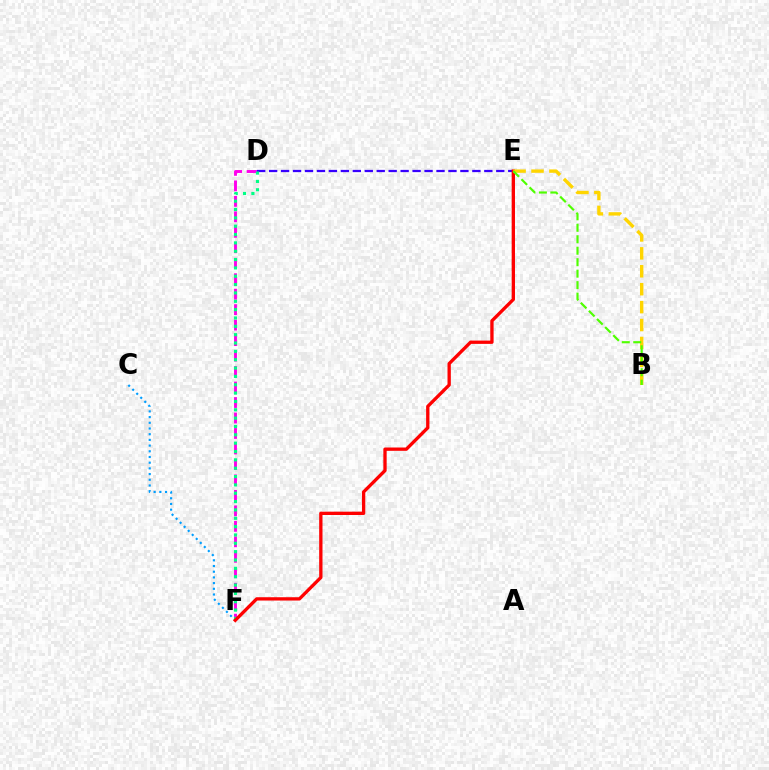{('D', 'F'): [{'color': '#ff00ed', 'line_style': 'dashed', 'thickness': 2.1}, {'color': '#00ff86', 'line_style': 'dotted', 'thickness': 2.27}], ('C', 'F'): [{'color': '#009eff', 'line_style': 'dotted', 'thickness': 1.55}], ('D', 'E'): [{'color': '#3700ff', 'line_style': 'dashed', 'thickness': 1.62}], ('E', 'F'): [{'color': '#ff0000', 'line_style': 'solid', 'thickness': 2.39}], ('B', 'E'): [{'color': '#ffd500', 'line_style': 'dashed', 'thickness': 2.44}, {'color': '#4fff00', 'line_style': 'dashed', 'thickness': 1.56}]}